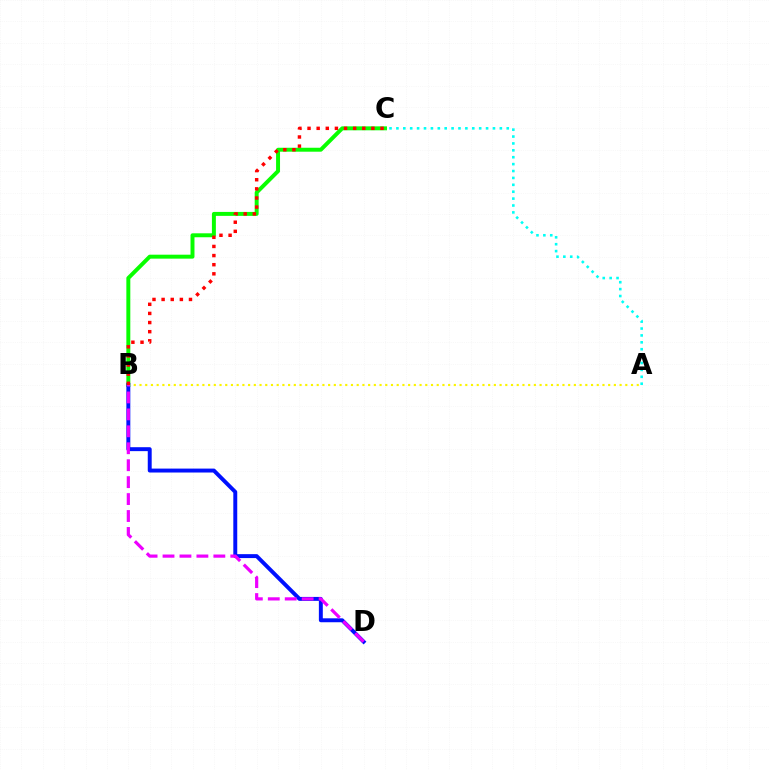{('B', 'C'): [{'color': '#08ff00', 'line_style': 'solid', 'thickness': 2.85}, {'color': '#ff0000', 'line_style': 'dotted', 'thickness': 2.48}], ('B', 'D'): [{'color': '#0010ff', 'line_style': 'solid', 'thickness': 2.83}, {'color': '#ee00ff', 'line_style': 'dashed', 'thickness': 2.3}], ('A', 'B'): [{'color': '#fcf500', 'line_style': 'dotted', 'thickness': 1.55}], ('A', 'C'): [{'color': '#00fff6', 'line_style': 'dotted', 'thickness': 1.87}]}